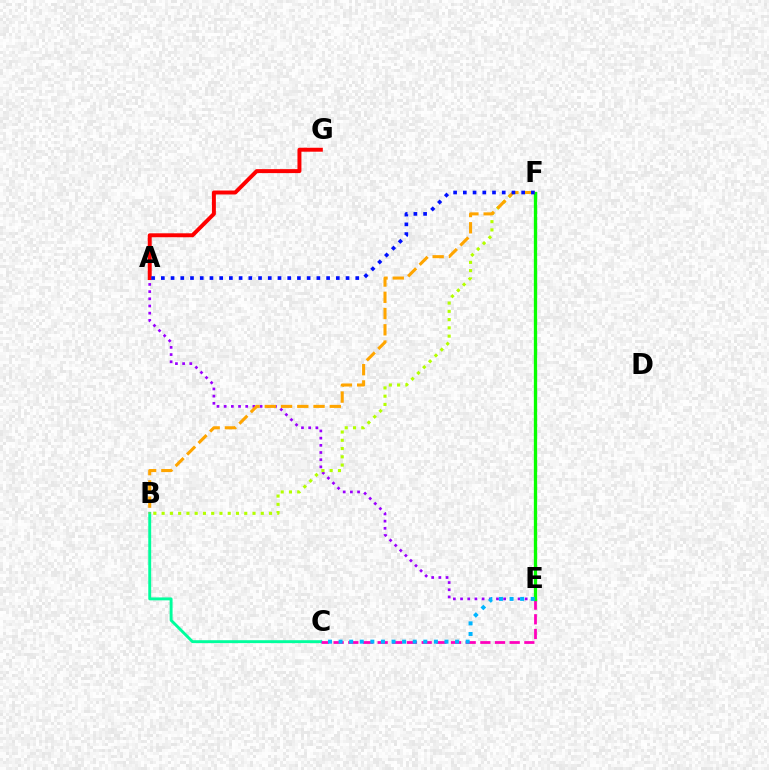{('B', 'C'): [{'color': '#00ff9d', 'line_style': 'solid', 'thickness': 2.09}], ('A', 'E'): [{'color': '#9b00ff', 'line_style': 'dotted', 'thickness': 1.95}], ('C', 'E'): [{'color': '#ff00bd', 'line_style': 'dashed', 'thickness': 1.99}, {'color': '#00b5ff', 'line_style': 'dotted', 'thickness': 2.88}], ('B', 'F'): [{'color': '#b3ff00', 'line_style': 'dotted', 'thickness': 2.24}, {'color': '#ffa500', 'line_style': 'dashed', 'thickness': 2.21}], ('E', 'F'): [{'color': '#08ff00', 'line_style': 'solid', 'thickness': 2.37}], ('A', 'G'): [{'color': '#ff0000', 'line_style': 'solid', 'thickness': 2.85}], ('A', 'F'): [{'color': '#0010ff', 'line_style': 'dotted', 'thickness': 2.64}]}